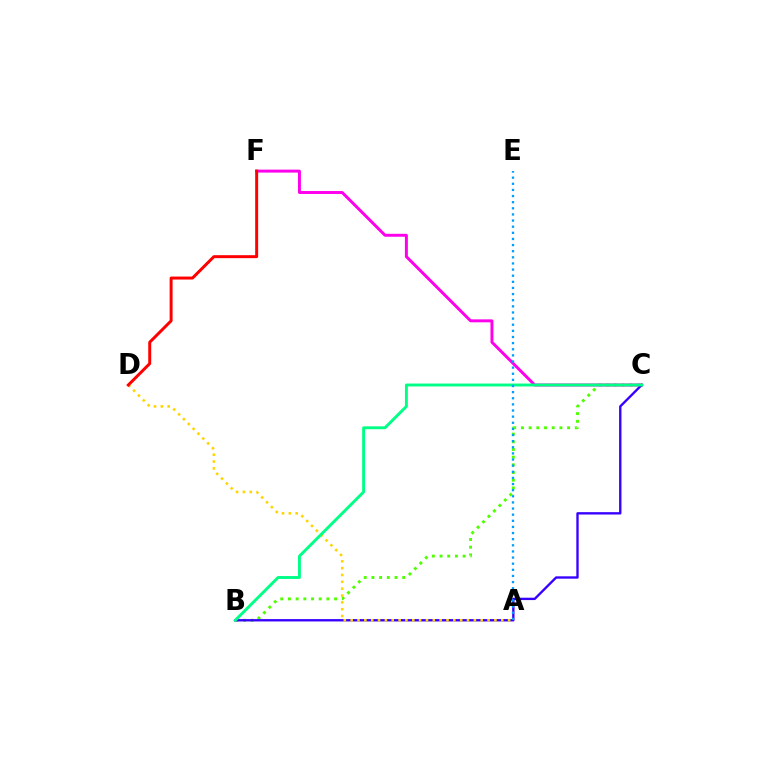{('B', 'C'): [{'color': '#4fff00', 'line_style': 'dotted', 'thickness': 2.09}, {'color': '#3700ff', 'line_style': 'solid', 'thickness': 1.7}, {'color': '#00ff86', 'line_style': 'solid', 'thickness': 2.09}], ('C', 'F'): [{'color': '#ff00ed', 'line_style': 'solid', 'thickness': 2.13}], ('A', 'D'): [{'color': '#ffd500', 'line_style': 'dotted', 'thickness': 1.86}], ('A', 'E'): [{'color': '#009eff', 'line_style': 'dotted', 'thickness': 1.66}], ('D', 'F'): [{'color': '#ff0000', 'line_style': 'solid', 'thickness': 2.14}]}